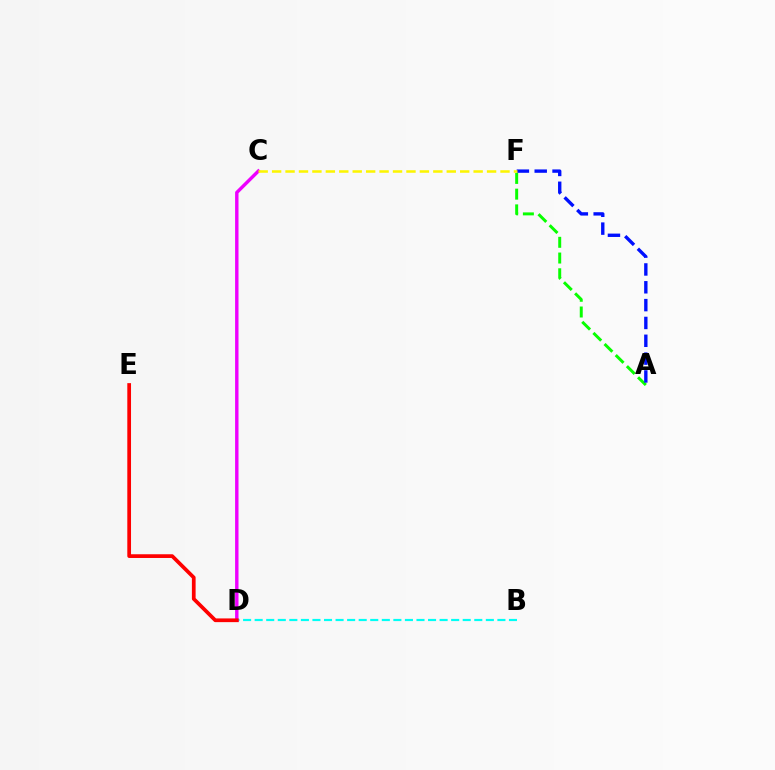{('B', 'D'): [{'color': '#00fff6', 'line_style': 'dashed', 'thickness': 1.57}], ('C', 'D'): [{'color': '#ee00ff', 'line_style': 'solid', 'thickness': 2.45}], ('D', 'E'): [{'color': '#ff0000', 'line_style': 'solid', 'thickness': 2.68}], ('A', 'F'): [{'color': '#08ff00', 'line_style': 'dashed', 'thickness': 2.14}, {'color': '#0010ff', 'line_style': 'dashed', 'thickness': 2.42}], ('C', 'F'): [{'color': '#fcf500', 'line_style': 'dashed', 'thickness': 1.83}]}